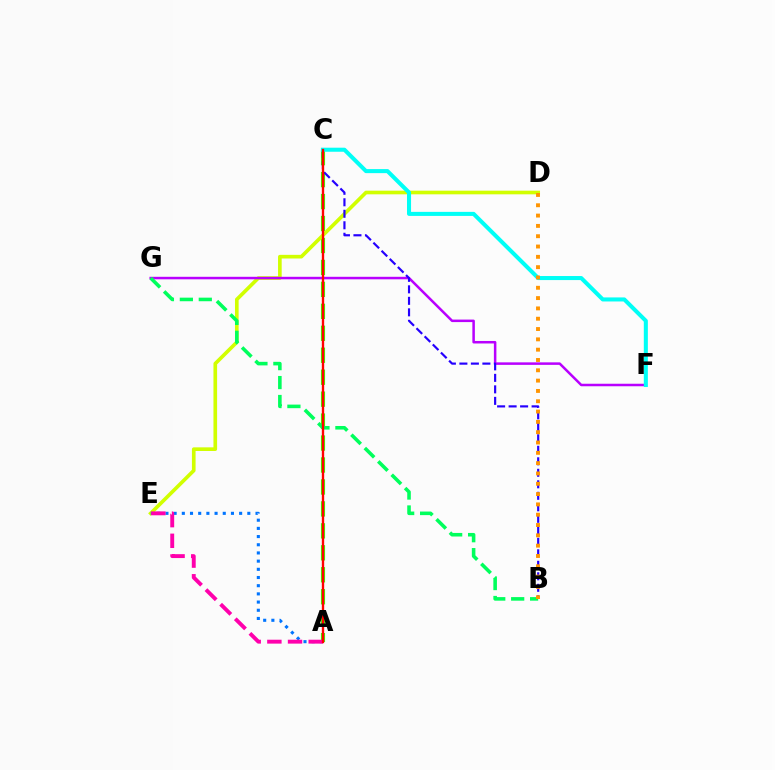{('A', 'C'): [{'color': '#3dff00', 'line_style': 'dashed', 'thickness': 2.98}, {'color': '#ff0000', 'line_style': 'solid', 'thickness': 1.69}], ('D', 'E'): [{'color': '#d1ff00', 'line_style': 'solid', 'thickness': 2.63}], ('F', 'G'): [{'color': '#b900ff', 'line_style': 'solid', 'thickness': 1.81}], ('B', 'C'): [{'color': '#2500ff', 'line_style': 'dashed', 'thickness': 1.56}], ('A', 'E'): [{'color': '#0074ff', 'line_style': 'dotted', 'thickness': 2.22}, {'color': '#ff00ac', 'line_style': 'dashed', 'thickness': 2.81}], ('C', 'F'): [{'color': '#00fff6', 'line_style': 'solid', 'thickness': 2.91}], ('B', 'G'): [{'color': '#00ff5c', 'line_style': 'dashed', 'thickness': 2.57}], ('B', 'D'): [{'color': '#ff9400', 'line_style': 'dotted', 'thickness': 2.8}]}